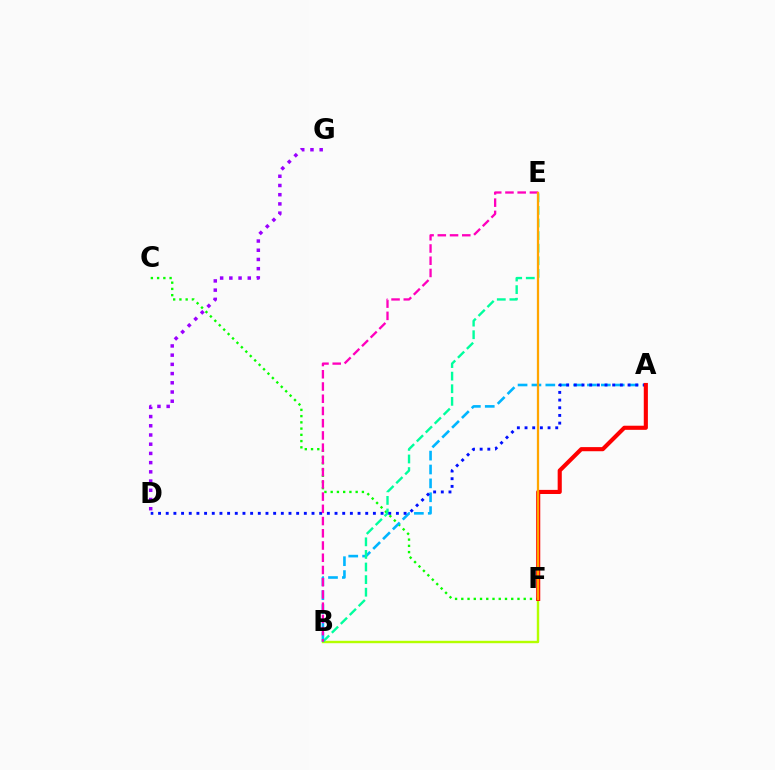{('C', 'F'): [{'color': '#08ff00', 'line_style': 'dotted', 'thickness': 1.7}], ('B', 'F'): [{'color': '#b3ff00', 'line_style': 'solid', 'thickness': 1.73}], ('A', 'B'): [{'color': '#00b5ff', 'line_style': 'dashed', 'thickness': 1.89}], ('B', 'E'): [{'color': '#00ff9d', 'line_style': 'dashed', 'thickness': 1.71}, {'color': '#ff00bd', 'line_style': 'dashed', 'thickness': 1.66}], ('A', 'D'): [{'color': '#0010ff', 'line_style': 'dotted', 'thickness': 2.08}], ('D', 'G'): [{'color': '#9b00ff', 'line_style': 'dotted', 'thickness': 2.5}], ('A', 'F'): [{'color': '#ff0000', 'line_style': 'solid', 'thickness': 2.96}], ('E', 'F'): [{'color': '#ffa500', 'line_style': 'solid', 'thickness': 1.63}]}